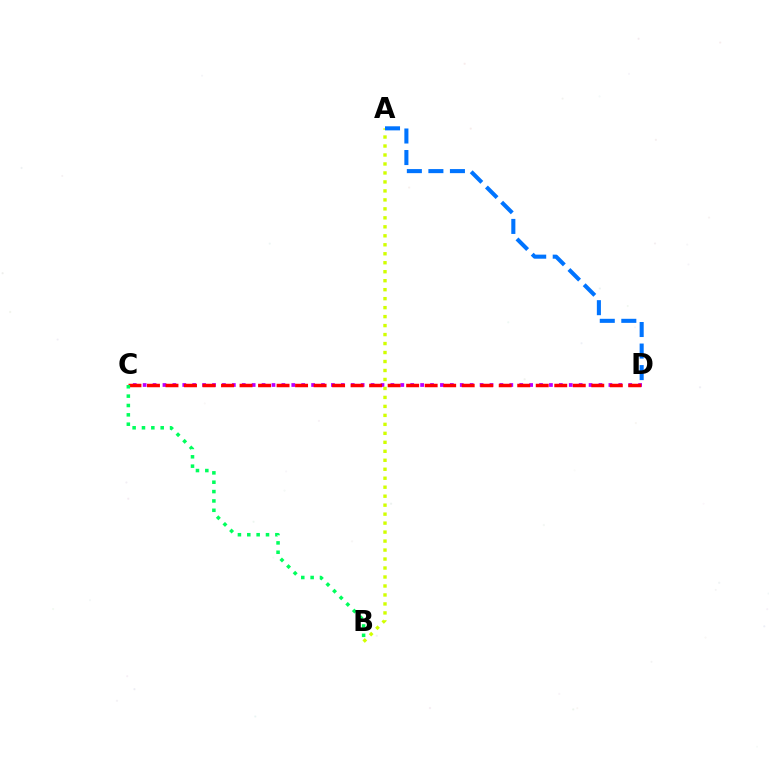{('C', 'D'): [{'color': '#b900ff', 'line_style': 'dotted', 'thickness': 2.69}, {'color': '#ff0000', 'line_style': 'dashed', 'thickness': 2.51}], ('A', 'B'): [{'color': '#d1ff00', 'line_style': 'dotted', 'thickness': 2.44}], ('A', 'D'): [{'color': '#0074ff', 'line_style': 'dashed', 'thickness': 2.93}], ('B', 'C'): [{'color': '#00ff5c', 'line_style': 'dotted', 'thickness': 2.54}]}